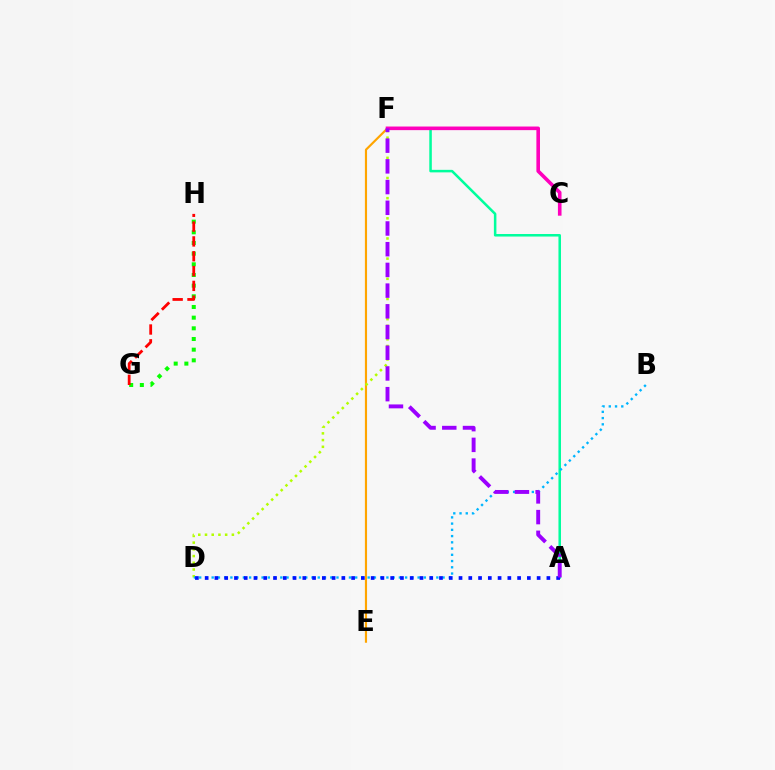{('E', 'F'): [{'color': '#ffa500', 'line_style': 'solid', 'thickness': 1.55}], ('A', 'F'): [{'color': '#00ff9d', 'line_style': 'solid', 'thickness': 1.82}, {'color': '#9b00ff', 'line_style': 'dashed', 'thickness': 2.81}], ('G', 'H'): [{'color': '#08ff00', 'line_style': 'dotted', 'thickness': 2.9}, {'color': '#ff0000', 'line_style': 'dashed', 'thickness': 2.01}], ('C', 'F'): [{'color': '#ff00bd', 'line_style': 'solid', 'thickness': 2.6}], ('D', 'F'): [{'color': '#b3ff00', 'line_style': 'dotted', 'thickness': 1.83}], ('B', 'D'): [{'color': '#00b5ff', 'line_style': 'dotted', 'thickness': 1.7}], ('A', 'D'): [{'color': '#0010ff', 'line_style': 'dotted', 'thickness': 2.65}]}